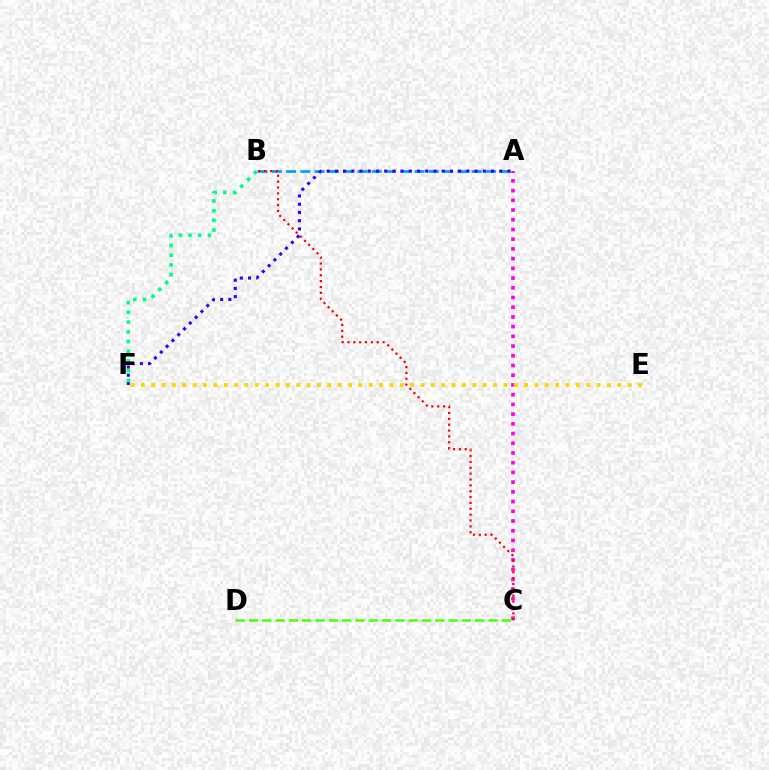{('A', 'B'): [{'color': '#009eff', 'line_style': 'dashed', 'thickness': 1.94}], ('A', 'C'): [{'color': '#ff00ed', 'line_style': 'dotted', 'thickness': 2.64}], ('A', 'F'): [{'color': '#3700ff', 'line_style': 'dotted', 'thickness': 2.23}], ('E', 'F'): [{'color': '#ffd500', 'line_style': 'dotted', 'thickness': 2.81}], ('B', 'F'): [{'color': '#00ff86', 'line_style': 'dotted', 'thickness': 2.64}], ('C', 'D'): [{'color': '#4fff00', 'line_style': 'dashed', 'thickness': 1.81}], ('B', 'C'): [{'color': '#ff0000', 'line_style': 'dotted', 'thickness': 1.59}]}